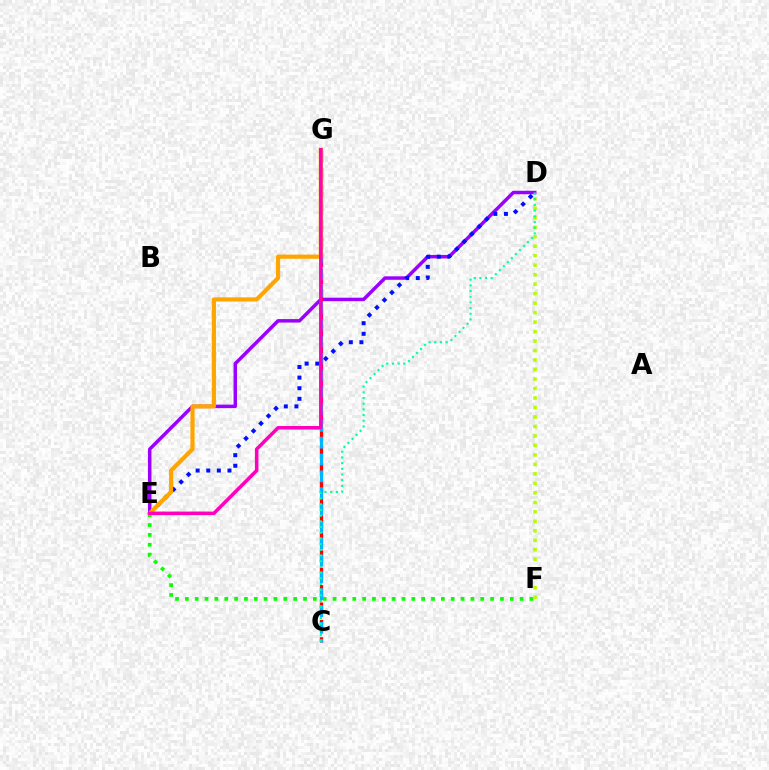{('E', 'F'): [{'color': '#08ff00', 'line_style': 'dotted', 'thickness': 2.68}], ('D', 'F'): [{'color': '#b3ff00', 'line_style': 'dotted', 'thickness': 2.58}], ('D', 'E'): [{'color': '#9b00ff', 'line_style': 'solid', 'thickness': 2.5}, {'color': '#0010ff', 'line_style': 'dotted', 'thickness': 2.88}], ('C', 'G'): [{'color': '#ff0000', 'line_style': 'dashed', 'thickness': 2.36}, {'color': '#00b5ff', 'line_style': 'dashed', 'thickness': 2.29}], ('E', 'G'): [{'color': '#ffa500', 'line_style': 'solid', 'thickness': 3.0}, {'color': '#ff00bd', 'line_style': 'solid', 'thickness': 2.55}], ('C', 'D'): [{'color': '#00ff9d', 'line_style': 'dotted', 'thickness': 1.55}]}